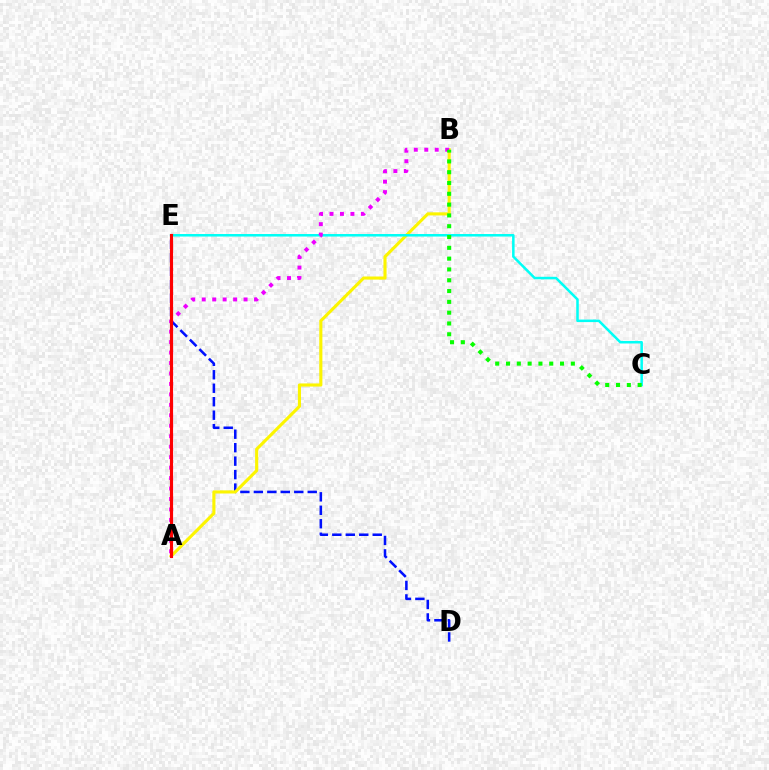{('D', 'E'): [{'color': '#0010ff', 'line_style': 'dashed', 'thickness': 1.83}], ('A', 'B'): [{'color': '#fcf500', 'line_style': 'solid', 'thickness': 2.24}, {'color': '#ee00ff', 'line_style': 'dotted', 'thickness': 2.84}], ('C', 'E'): [{'color': '#00fff6', 'line_style': 'solid', 'thickness': 1.82}], ('A', 'E'): [{'color': '#ff0000', 'line_style': 'solid', 'thickness': 2.26}], ('B', 'C'): [{'color': '#08ff00', 'line_style': 'dotted', 'thickness': 2.94}]}